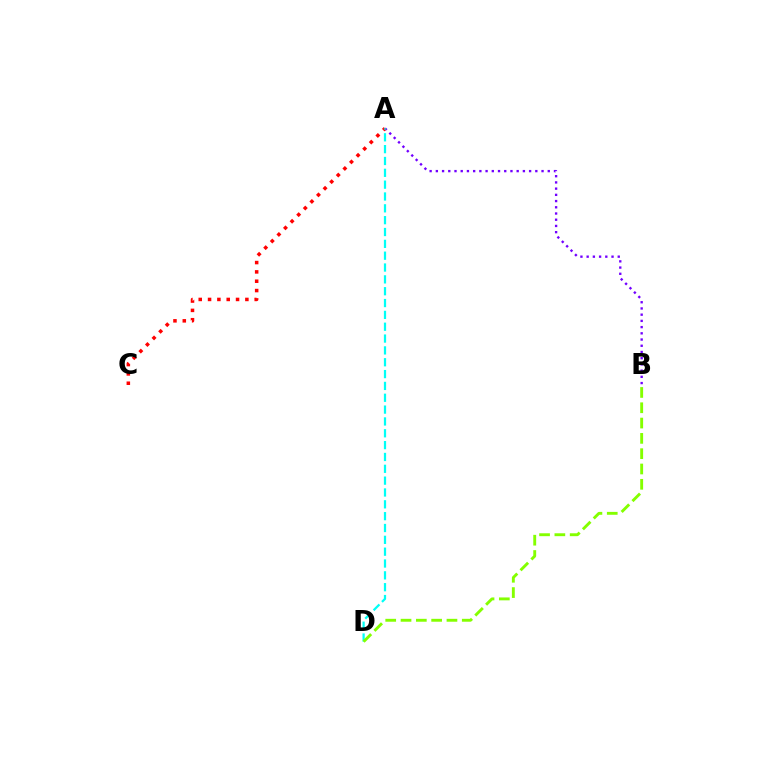{('A', 'B'): [{'color': '#7200ff', 'line_style': 'dotted', 'thickness': 1.69}], ('A', 'C'): [{'color': '#ff0000', 'line_style': 'dotted', 'thickness': 2.54}], ('A', 'D'): [{'color': '#00fff6', 'line_style': 'dashed', 'thickness': 1.61}], ('B', 'D'): [{'color': '#84ff00', 'line_style': 'dashed', 'thickness': 2.08}]}